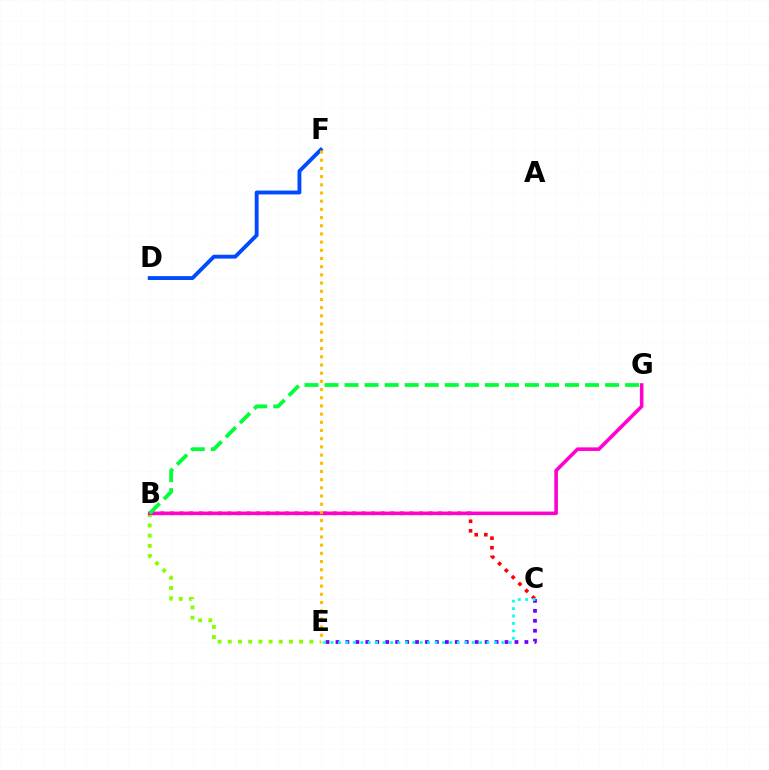{('B', 'C'): [{'color': '#ff0000', 'line_style': 'dotted', 'thickness': 2.6}], ('D', 'F'): [{'color': '#004bff', 'line_style': 'solid', 'thickness': 2.78}], ('B', 'E'): [{'color': '#84ff00', 'line_style': 'dotted', 'thickness': 2.77}], ('B', 'G'): [{'color': '#ff00cf', 'line_style': 'solid', 'thickness': 2.57}, {'color': '#00ff39', 'line_style': 'dashed', 'thickness': 2.72}], ('C', 'E'): [{'color': '#7200ff', 'line_style': 'dotted', 'thickness': 2.7}, {'color': '#00fff6', 'line_style': 'dotted', 'thickness': 2.02}], ('E', 'F'): [{'color': '#ffbd00', 'line_style': 'dotted', 'thickness': 2.23}]}